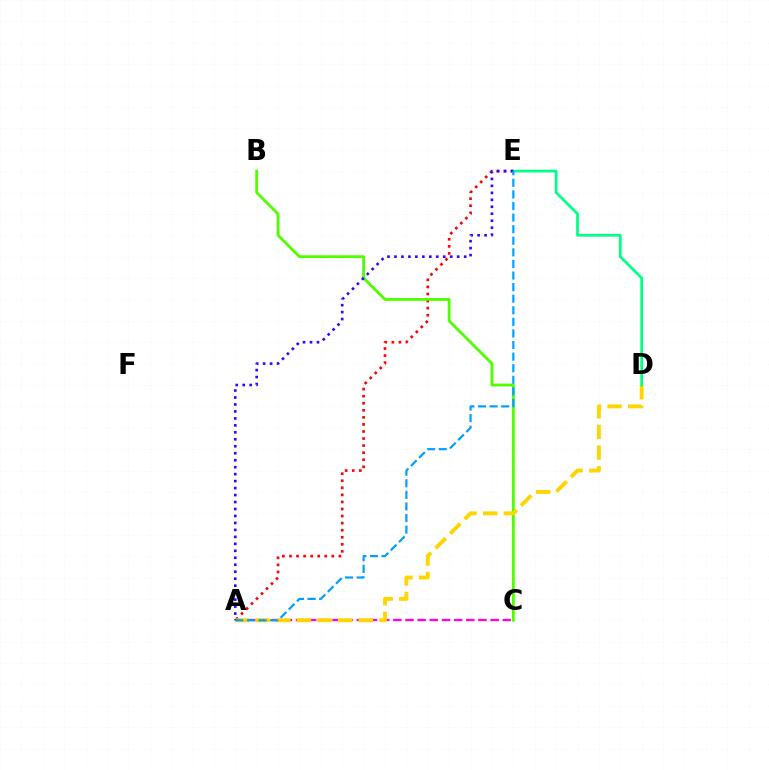{('A', 'C'): [{'color': '#ff00ed', 'line_style': 'dashed', 'thickness': 1.65}], ('A', 'E'): [{'color': '#ff0000', 'line_style': 'dotted', 'thickness': 1.92}, {'color': '#3700ff', 'line_style': 'dotted', 'thickness': 1.89}, {'color': '#009eff', 'line_style': 'dashed', 'thickness': 1.57}], ('B', 'C'): [{'color': '#4fff00', 'line_style': 'solid', 'thickness': 2.03}], ('A', 'D'): [{'color': '#ffd500', 'line_style': 'dashed', 'thickness': 2.8}], ('D', 'E'): [{'color': '#00ff86', 'line_style': 'solid', 'thickness': 1.96}]}